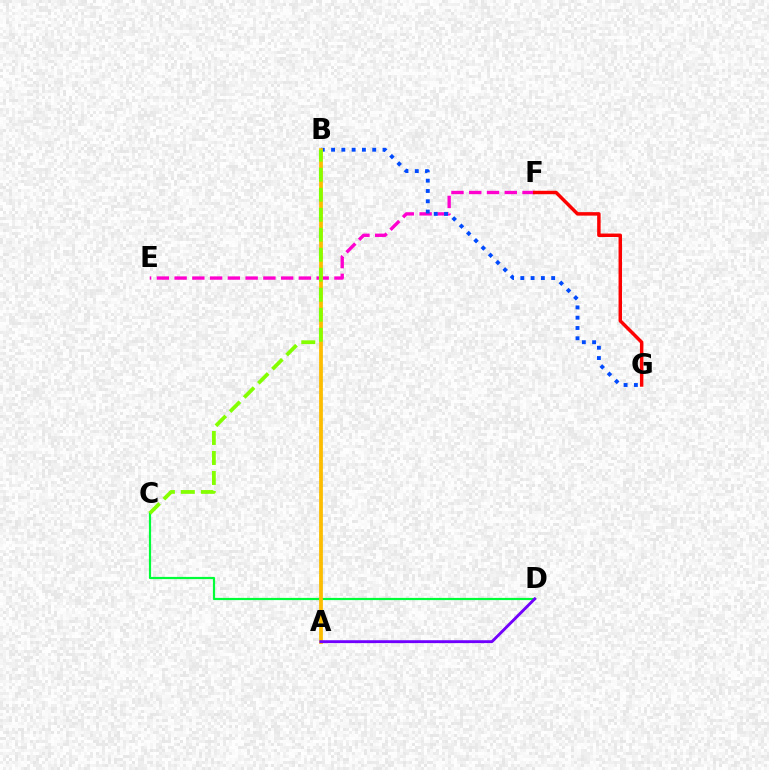{('E', 'F'): [{'color': '#ff00cf', 'line_style': 'dashed', 'thickness': 2.41}], ('B', 'G'): [{'color': '#004bff', 'line_style': 'dotted', 'thickness': 2.79}], ('A', 'B'): [{'color': '#00fff6', 'line_style': 'dashed', 'thickness': 1.74}, {'color': '#ffbd00', 'line_style': 'solid', 'thickness': 2.71}], ('C', 'D'): [{'color': '#00ff39', 'line_style': 'solid', 'thickness': 1.59}], ('A', 'D'): [{'color': '#7200ff', 'line_style': 'solid', 'thickness': 2.07}], ('F', 'G'): [{'color': '#ff0000', 'line_style': 'solid', 'thickness': 2.49}], ('B', 'C'): [{'color': '#84ff00', 'line_style': 'dashed', 'thickness': 2.72}]}